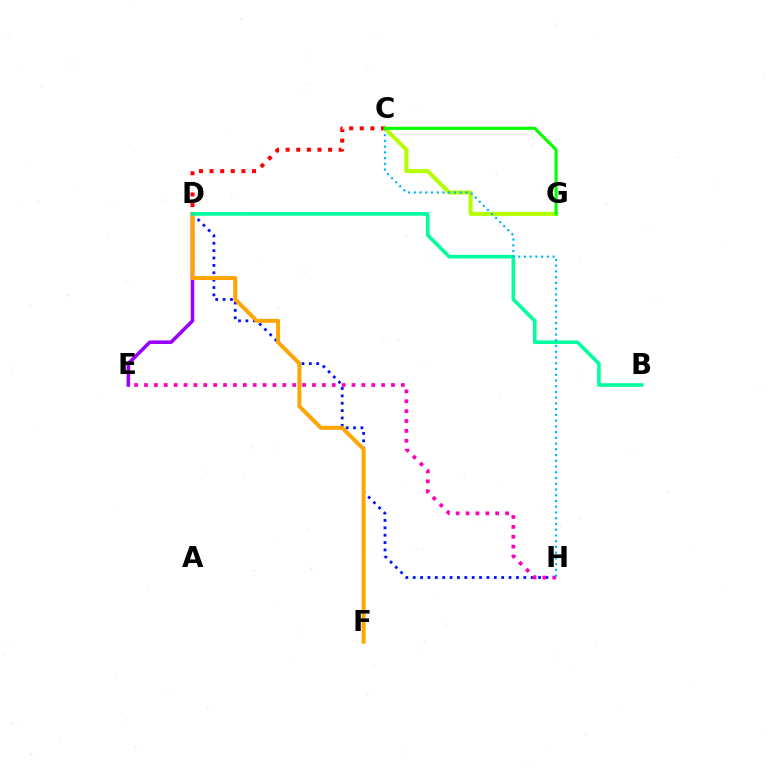{('C', 'G'): [{'color': '#b3ff00', 'line_style': 'solid', 'thickness': 2.88}, {'color': '#08ff00', 'line_style': 'solid', 'thickness': 2.25}], ('D', 'E'): [{'color': '#9b00ff', 'line_style': 'solid', 'thickness': 2.57}], ('D', 'H'): [{'color': '#0010ff', 'line_style': 'dotted', 'thickness': 2.0}], ('D', 'F'): [{'color': '#ffa500', 'line_style': 'solid', 'thickness': 2.83}], ('B', 'D'): [{'color': '#00ff9d', 'line_style': 'solid', 'thickness': 2.59}], ('E', 'H'): [{'color': '#ff00bd', 'line_style': 'dotted', 'thickness': 2.68}], ('C', 'D'): [{'color': '#ff0000', 'line_style': 'dotted', 'thickness': 2.88}], ('C', 'H'): [{'color': '#00b5ff', 'line_style': 'dotted', 'thickness': 1.56}]}